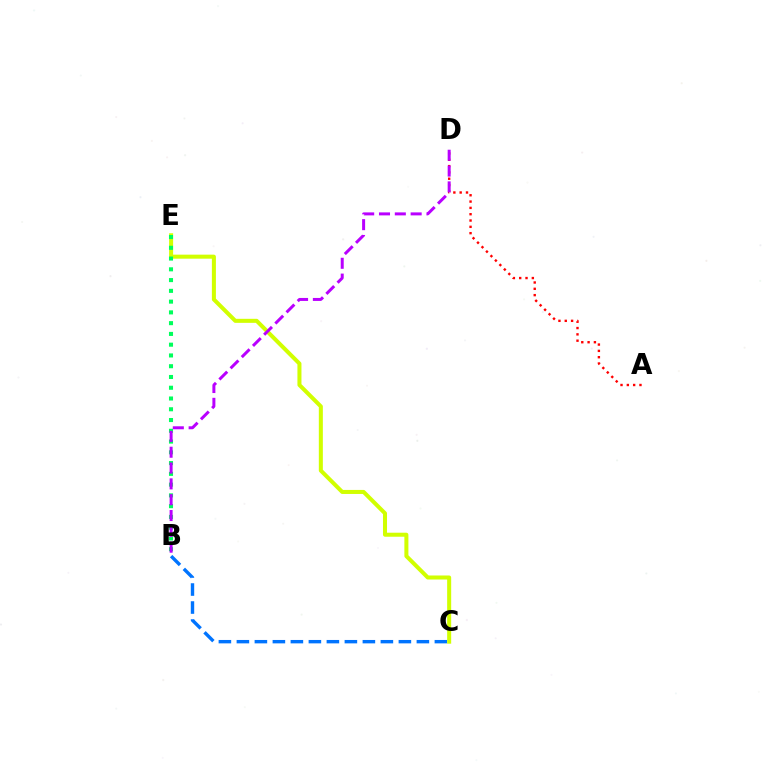{('A', 'D'): [{'color': '#ff0000', 'line_style': 'dotted', 'thickness': 1.72}], ('B', 'C'): [{'color': '#0074ff', 'line_style': 'dashed', 'thickness': 2.45}], ('C', 'E'): [{'color': '#d1ff00', 'line_style': 'solid', 'thickness': 2.9}], ('B', 'E'): [{'color': '#00ff5c', 'line_style': 'dotted', 'thickness': 2.92}], ('B', 'D'): [{'color': '#b900ff', 'line_style': 'dashed', 'thickness': 2.15}]}